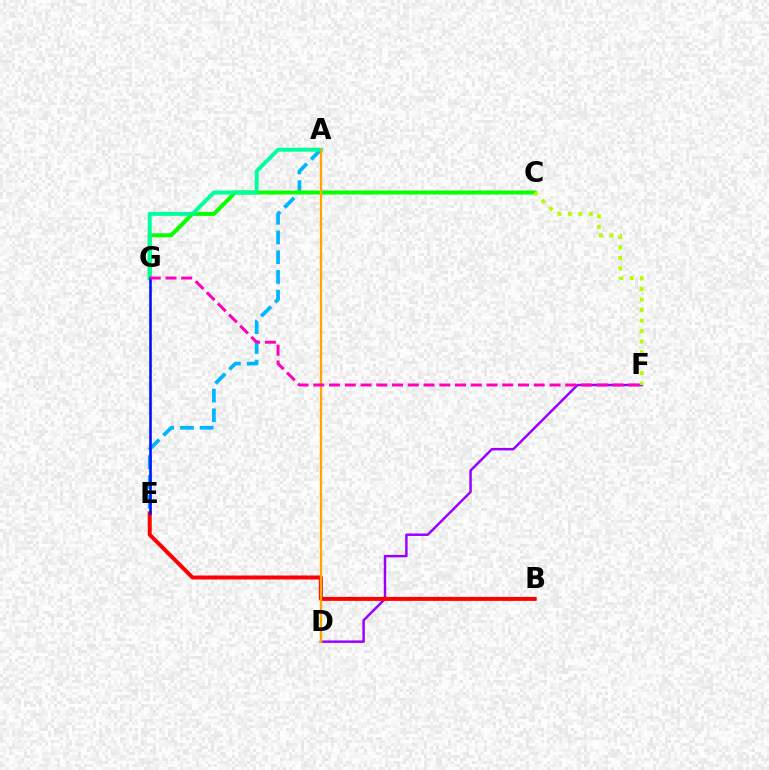{('A', 'E'): [{'color': '#00b5ff', 'line_style': 'dashed', 'thickness': 2.68}], ('D', 'F'): [{'color': '#9b00ff', 'line_style': 'solid', 'thickness': 1.77}], ('C', 'G'): [{'color': '#08ff00', 'line_style': 'solid', 'thickness': 2.89}], ('B', 'E'): [{'color': '#ff0000', 'line_style': 'solid', 'thickness': 2.87}], ('A', 'G'): [{'color': '#00ff9d', 'line_style': 'solid', 'thickness': 2.85}], ('E', 'G'): [{'color': '#0010ff', 'line_style': 'solid', 'thickness': 1.88}], ('C', 'F'): [{'color': '#b3ff00', 'line_style': 'dotted', 'thickness': 2.85}], ('A', 'D'): [{'color': '#ffa500', 'line_style': 'solid', 'thickness': 1.67}], ('F', 'G'): [{'color': '#ff00bd', 'line_style': 'dashed', 'thickness': 2.14}]}